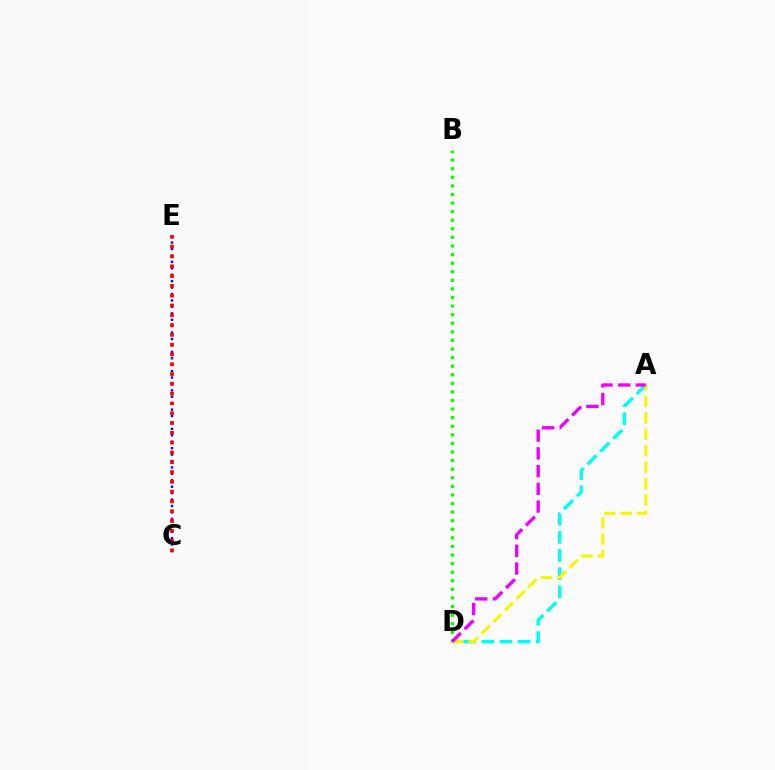{('A', 'D'): [{'color': '#00fff6', 'line_style': 'dashed', 'thickness': 2.47}, {'color': '#fcf500', 'line_style': 'dashed', 'thickness': 2.23}, {'color': '#ee00ff', 'line_style': 'dashed', 'thickness': 2.41}], ('C', 'E'): [{'color': '#0010ff', 'line_style': 'dotted', 'thickness': 1.75}, {'color': '#ff0000', 'line_style': 'dotted', 'thickness': 2.66}], ('B', 'D'): [{'color': '#08ff00', 'line_style': 'dotted', 'thickness': 2.33}]}